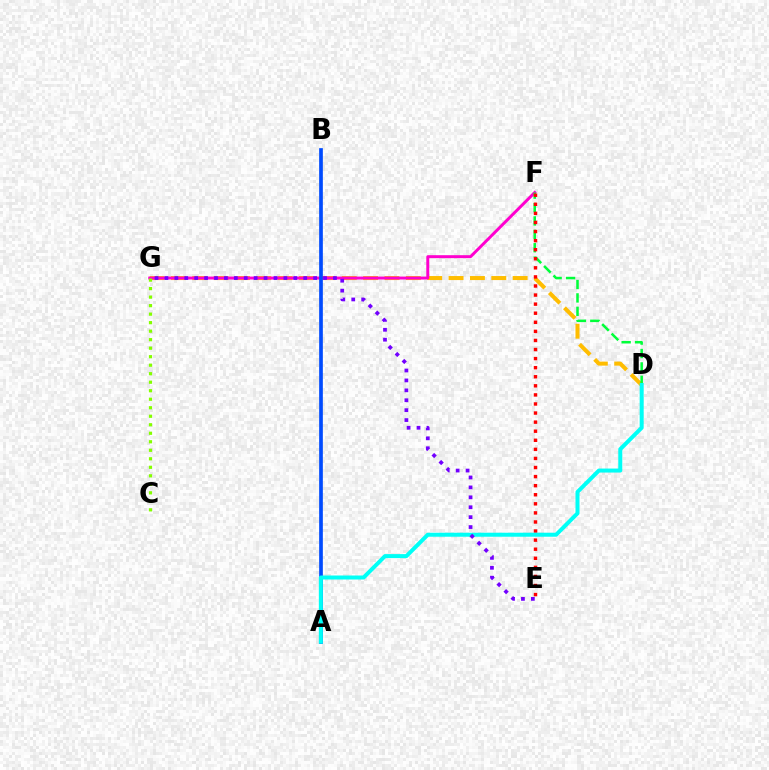{('D', 'G'): [{'color': '#ffbd00', 'line_style': 'dashed', 'thickness': 2.9}], ('F', 'G'): [{'color': '#ff00cf', 'line_style': 'solid', 'thickness': 2.13}], ('A', 'B'): [{'color': '#004bff', 'line_style': 'solid', 'thickness': 2.66}], ('D', 'F'): [{'color': '#00ff39', 'line_style': 'dashed', 'thickness': 1.82}], ('E', 'F'): [{'color': '#ff0000', 'line_style': 'dotted', 'thickness': 2.47}], ('A', 'D'): [{'color': '#00fff6', 'line_style': 'solid', 'thickness': 2.88}], ('C', 'G'): [{'color': '#84ff00', 'line_style': 'dotted', 'thickness': 2.31}], ('E', 'G'): [{'color': '#7200ff', 'line_style': 'dotted', 'thickness': 2.69}]}